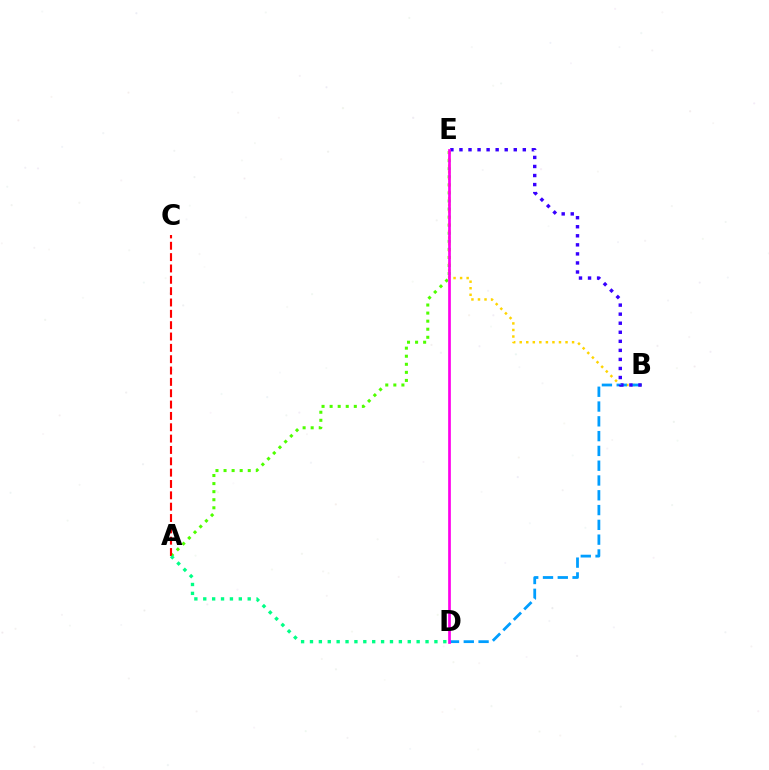{('A', 'E'): [{'color': '#4fff00', 'line_style': 'dotted', 'thickness': 2.19}], ('B', 'E'): [{'color': '#ffd500', 'line_style': 'dotted', 'thickness': 1.78}, {'color': '#3700ff', 'line_style': 'dotted', 'thickness': 2.46}], ('B', 'D'): [{'color': '#009eff', 'line_style': 'dashed', 'thickness': 2.01}], ('A', 'C'): [{'color': '#ff0000', 'line_style': 'dashed', 'thickness': 1.54}], ('D', 'E'): [{'color': '#ff00ed', 'line_style': 'solid', 'thickness': 1.95}], ('A', 'D'): [{'color': '#00ff86', 'line_style': 'dotted', 'thickness': 2.42}]}